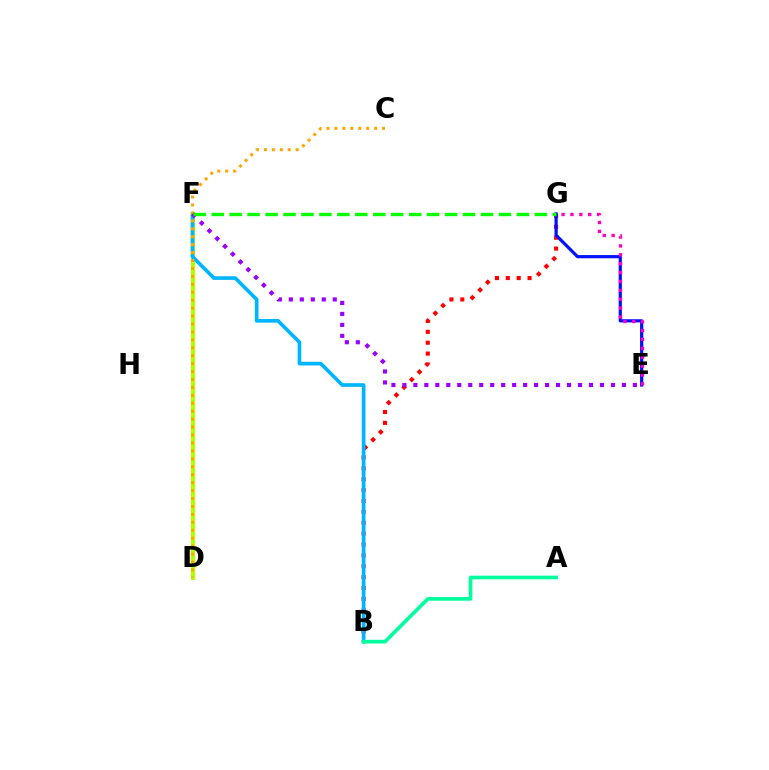{('B', 'G'): [{'color': '#ff0000', 'line_style': 'dotted', 'thickness': 2.95}], ('E', 'G'): [{'color': '#0010ff', 'line_style': 'solid', 'thickness': 2.3}, {'color': '#ff00bd', 'line_style': 'dotted', 'thickness': 2.41}], ('D', 'F'): [{'color': '#b3ff00', 'line_style': 'solid', 'thickness': 2.99}], ('B', 'F'): [{'color': '#00b5ff', 'line_style': 'solid', 'thickness': 2.64}], ('A', 'B'): [{'color': '#00ff9d', 'line_style': 'solid', 'thickness': 2.64}], ('C', 'D'): [{'color': '#ffa500', 'line_style': 'dotted', 'thickness': 2.16}], ('E', 'F'): [{'color': '#9b00ff', 'line_style': 'dotted', 'thickness': 2.98}], ('F', 'G'): [{'color': '#08ff00', 'line_style': 'dashed', 'thickness': 2.44}]}